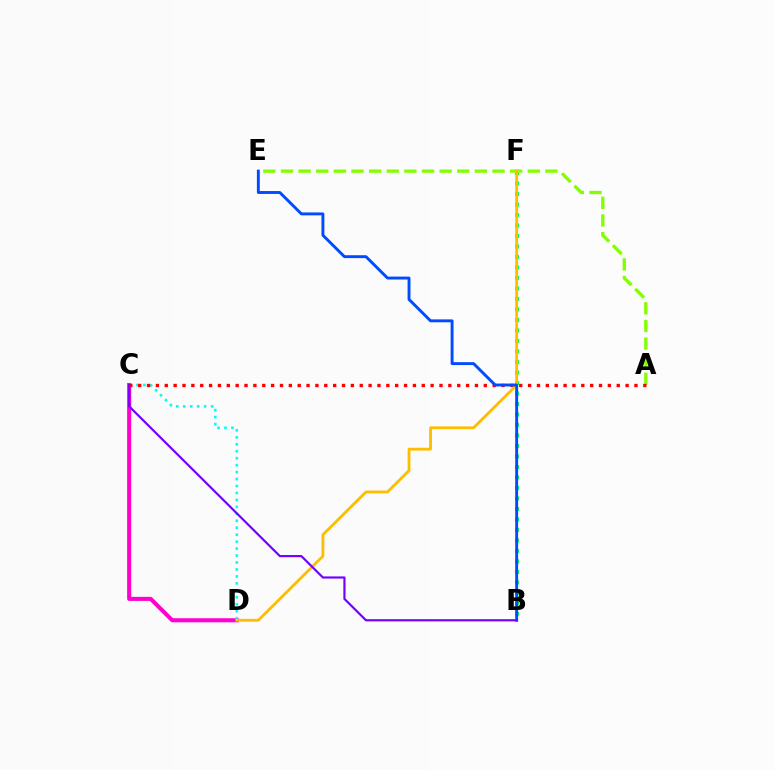{('C', 'D'): [{'color': '#ff00cf', 'line_style': 'solid', 'thickness': 2.93}, {'color': '#00fff6', 'line_style': 'dotted', 'thickness': 1.89}], ('B', 'F'): [{'color': '#00ff39', 'line_style': 'dotted', 'thickness': 2.85}], ('A', 'E'): [{'color': '#84ff00', 'line_style': 'dashed', 'thickness': 2.39}], ('A', 'C'): [{'color': '#ff0000', 'line_style': 'dotted', 'thickness': 2.41}], ('D', 'F'): [{'color': '#ffbd00', 'line_style': 'solid', 'thickness': 2.02}], ('B', 'E'): [{'color': '#004bff', 'line_style': 'solid', 'thickness': 2.09}], ('B', 'C'): [{'color': '#7200ff', 'line_style': 'solid', 'thickness': 1.56}]}